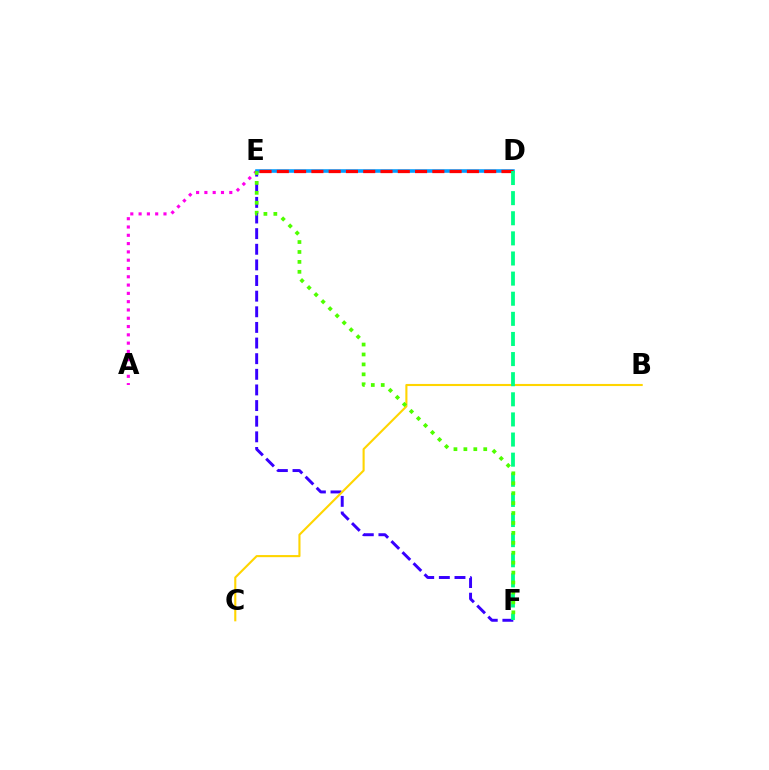{('A', 'E'): [{'color': '#ff00ed', 'line_style': 'dotted', 'thickness': 2.25}], ('D', 'E'): [{'color': '#009eff', 'line_style': 'solid', 'thickness': 2.57}, {'color': '#ff0000', 'line_style': 'dashed', 'thickness': 2.35}], ('E', 'F'): [{'color': '#3700ff', 'line_style': 'dashed', 'thickness': 2.12}, {'color': '#4fff00', 'line_style': 'dotted', 'thickness': 2.7}], ('B', 'C'): [{'color': '#ffd500', 'line_style': 'solid', 'thickness': 1.52}], ('D', 'F'): [{'color': '#00ff86', 'line_style': 'dashed', 'thickness': 2.73}]}